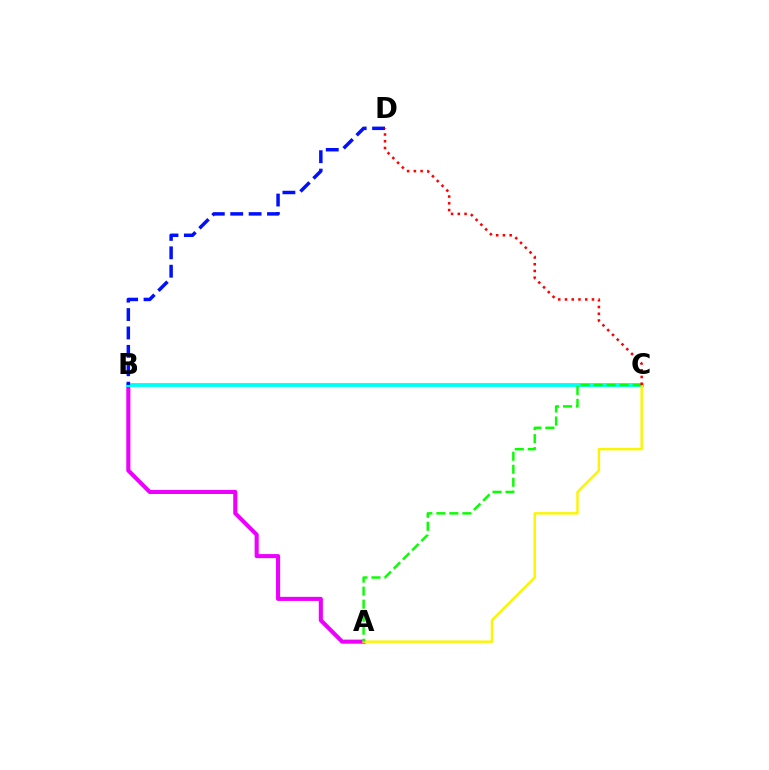{('A', 'B'): [{'color': '#ee00ff', 'line_style': 'solid', 'thickness': 2.95}], ('B', 'C'): [{'color': '#00fff6', 'line_style': 'solid', 'thickness': 2.76}], ('A', 'C'): [{'color': '#fcf500', 'line_style': 'solid', 'thickness': 1.74}, {'color': '#08ff00', 'line_style': 'dashed', 'thickness': 1.77}], ('B', 'D'): [{'color': '#0010ff', 'line_style': 'dashed', 'thickness': 2.5}], ('C', 'D'): [{'color': '#ff0000', 'line_style': 'dotted', 'thickness': 1.83}]}